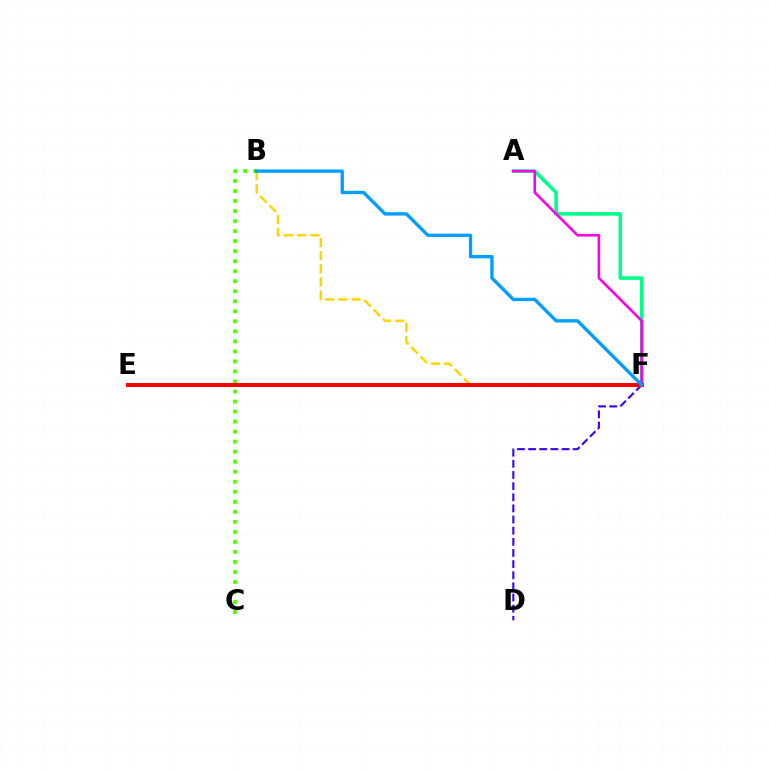{('D', 'F'): [{'color': '#3700ff', 'line_style': 'dashed', 'thickness': 1.51}], ('A', 'F'): [{'color': '#00ff86', 'line_style': 'solid', 'thickness': 2.56}, {'color': '#ff00ed', 'line_style': 'solid', 'thickness': 1.87}], ('B', 'F'): [{'color': '#ffd500', 'line_style': 'dashed', 'thickness': 1.79}, {'color': '#009eff', 'line_style': 'solid', 'thickness': 2.4}], ('B', 'C'): [{'color': '#4fff00', 'line_style': 'dotted', 'thickness': 2.72}], ('E', 'F'): [{'color': '#ff0000', 'line_style': 'solid', 'thickness': 2.87}]}